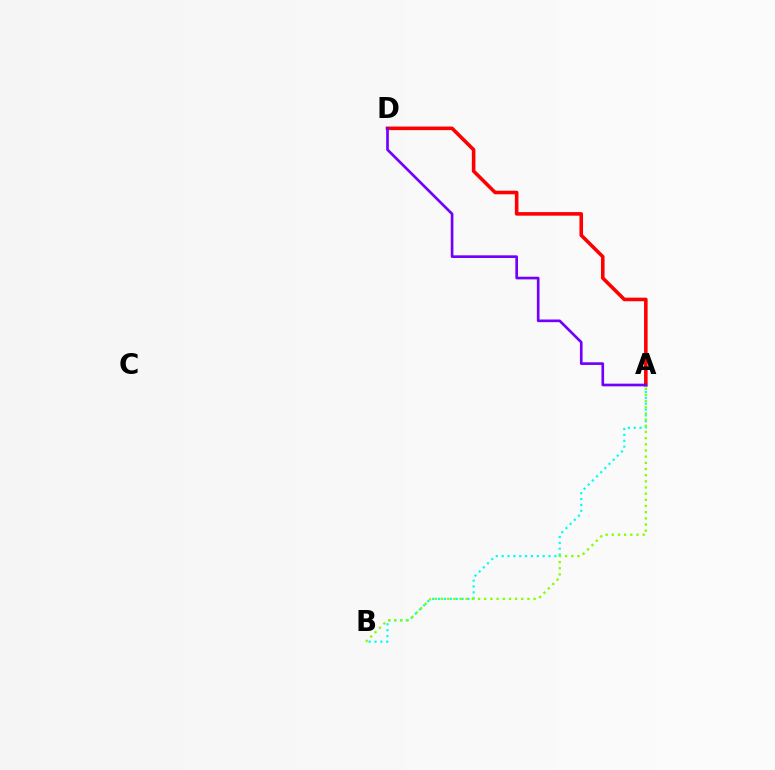{('A', 'D'): [{'color': '#ff0000', 'line_style': 'solid', 'thickness': 2.57}, {'color': '#7200ff', 'line_style': 'solid', 'thickness': 1.93}], ('A', 'B'): [{'color': '#00fff6', 'line_style': 'dotted', 'thickness': 1.59}, {'color': '#84ff00', 'line_style': 'dotted', 'thickness': 1.68}]}